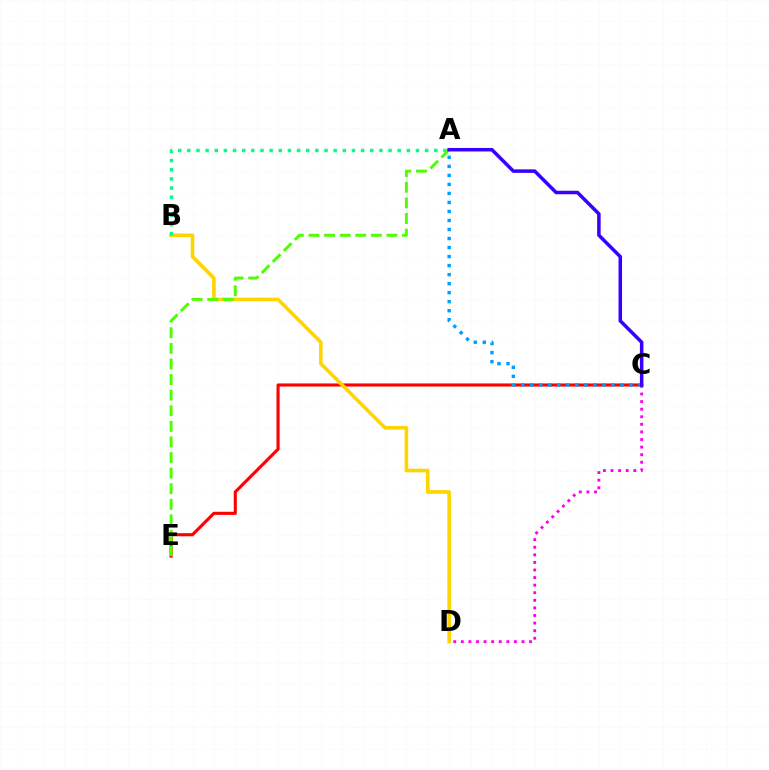{('C', 'E'): [{'color': '#ff0000', 'line_style': 'solid', 'thickness': 2.23}], ('B', 'D'): [{'color': '#ffd500', 'line_style': 'solid', 'thickness': 2.6}], ('C', 'D'): [{'color': '#ff00ed', 'line_style': 'dotted', 'thickness': 2.06}], ('A', 'B'): [{'color': '#00ff86', 'line_style': 'dotted', 'thickness': 2.48}], ('A', 'E'): [{'color': '#4fff00', 'line_style': 'dashed', 'thickness': 2.12}], ('A', 'C'): [{'color': '#009eff', 'line_style': 'dotted', 'thickness': 2.45}, {'color': '#3700ff', 'line_style': 'solid', 'thickness': 2.53}]}